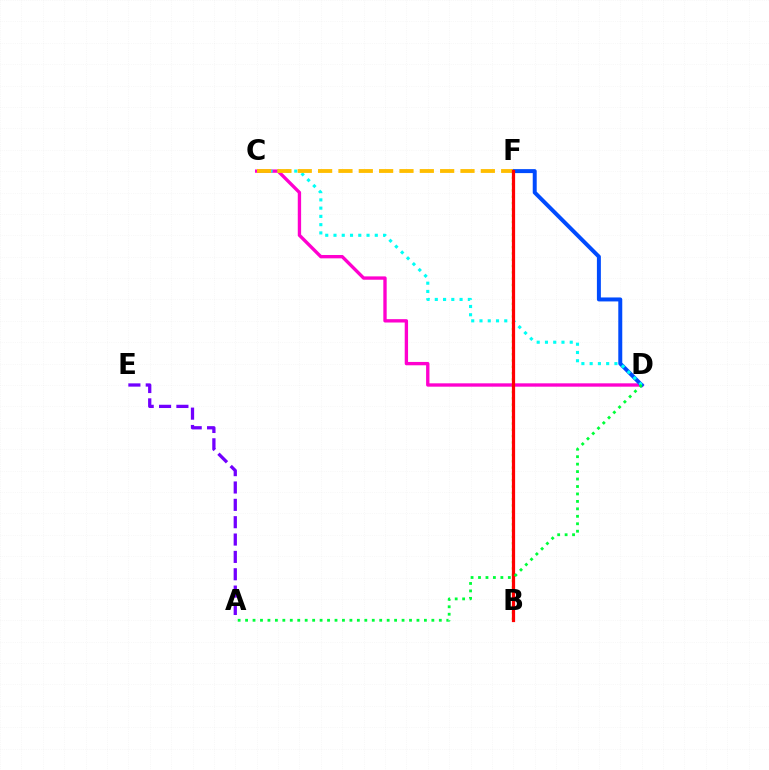{('C', 'D'): [{'color': '#ff00cf', 'line_style': 'solid', 'thickness': 2.41}, {'color': '#00fff6', 'line_style': 'dotted', 'thickness': 2.24}], ('A', 'E'): [{'color': '#7200ff', 'line_style': 'dashed', 'thickness': 2.36}], ('D', 'F'): [{'color': '#004bff', 'line_style': 'solid', 'thickness': 2.86}], ('B', 'F'): [{'color': '#84ff00', 'line_style': 'dotted', 'thickness': 1.71}, {'color': '#ff0000', 'line_style': 'solid', 'thickness': 2.32}], ('C', 'F'): [{'color': '#ffbd00', 'line_style': 'dashed', 'thickness': 2.76}], ('A', 'D'): [{'color': '#00ff39', 'line_style': 'dotted', 'thickness': 2.02}]}